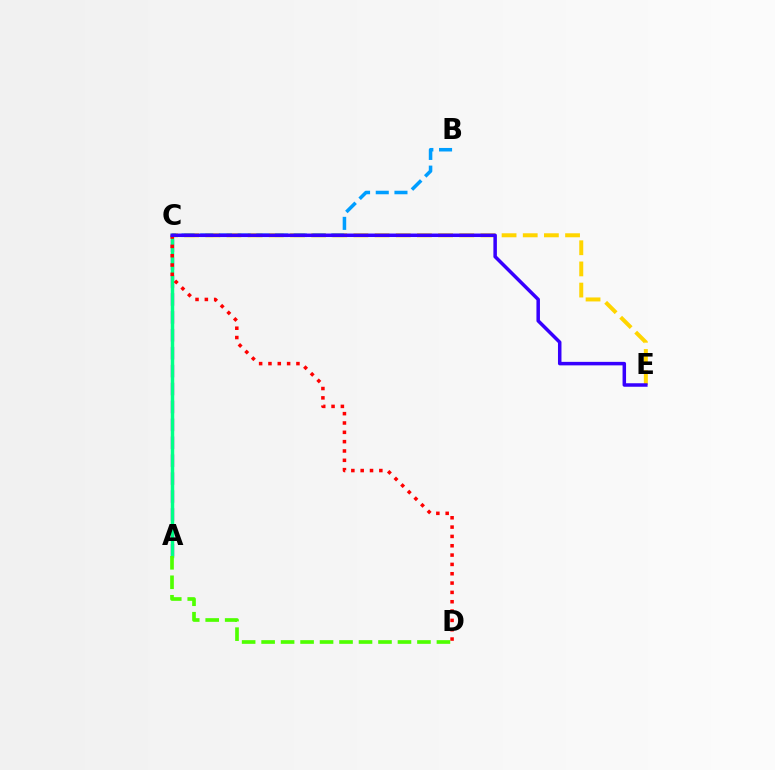{('A', 'C'): [{'color': '#ff00ed', 'line_style': 'dashed', 'thickness': 2.43}, {'color': '#00ff86', 'line_style': 'solid', 'thickness': 2.5}], ('C', 'E'): [{'color': '#ffd500', 'line_style': 'dashed', 'thickness': 2.88}, {'color': '#3700ff', 'line_style': 'solid', 'thickness': 2.52}], ('B', 'C'): [{'color': '#009eff', 'line_style': 'dashed', 'thickness': 2.54}], ('C', 'D'): [{'color': '#ff0000', 'line_style': 'dotted', 'thickness': 2.53}], ('A', 'D'): [{'color': '#4fff00', 'line_style': 'dashed', 'thickness': 2.65}]}